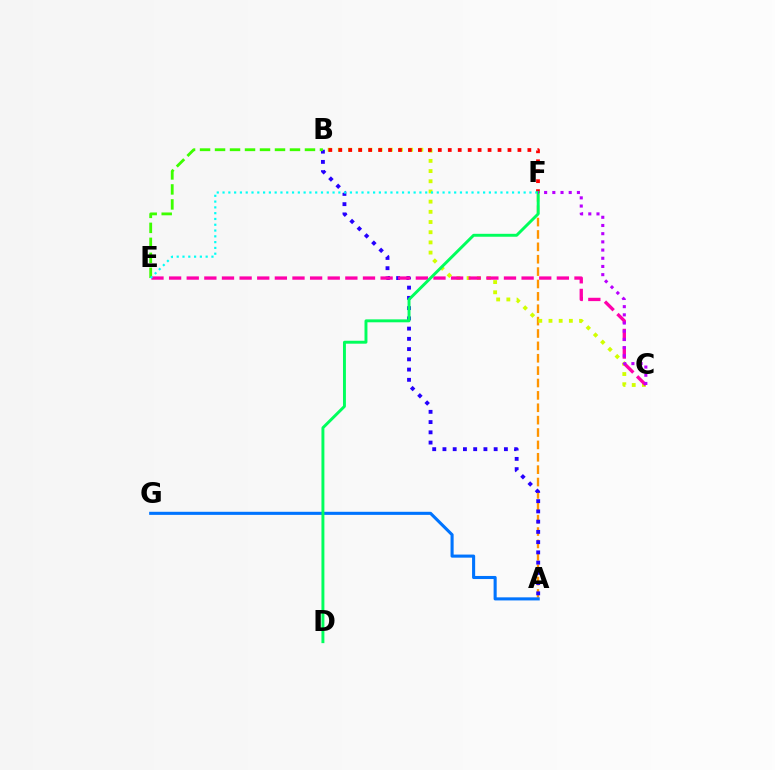{('A', 'F'): [{'color': '#ff9400', 'line_style': 'dashed', 'thickness': 1.68}], ('A', 'B'): [{'color': '#2500ff', 'line_style': 'dotted', 'thickness': 2.78}], ('B', 'E'): [{'color': '#3dff00', 'line_style': 'dashed', 'thickness': 2.04}], ('B', 'C'): [{'color': '#d1ff00', 'line_style': 'dotted', 'thickness': 2.77}], ('C', 'E'): [{'color': '#ff00ac', 'line_style': 'dashed', 'thickness': 2.39}], ('A', 'G'): [{'color': '#0074ff', 'line_style': 'solid', 'thickness': 2.22}], ('B', 'F'): [{'color': '#ff0000', 'line_style': 'dotted', 'thickness': 2.7}], ('E', 'F'): [{'color': '#00fff6', 'line_style': 'dotted', 'thickness': 1.57}], ('D', 'F'): [{'color': '#00ff5c', 'line_style': 'solid', 'thickness': 2.11}], ('C', 'F'): [{'color': '#b900ff', 'line_style': 'dotted', 'thickness': 2.23}]}